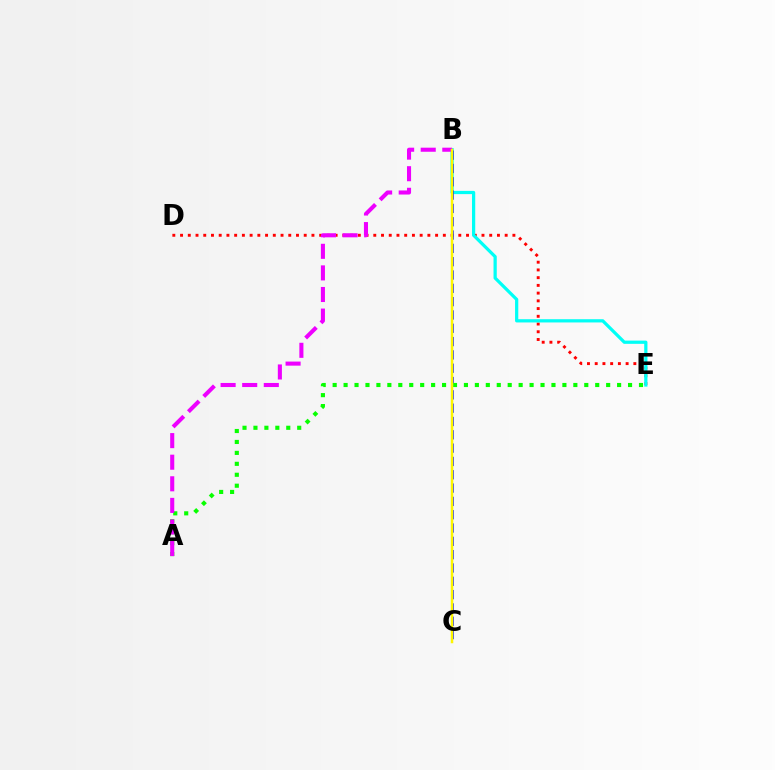{('D', 'E'): [{'color': '#ff0000', 'line_style': 'dotted', 'thickness': 2.1}], ('B', 'E'): [{'color': '#00fff6', 'line_style': 'solid', 'thickness': 2.33}], ('B', 'C'): [{'color': '#0010ff', 'line_style': 'dashed', 'thickness': 1.81}, {'color': '#fcf500', 'line_style': 'solid', 'thickness': 1.78}], ('A', 'E'): [{'color': '#08ff00', 'line_style': 'dotted', 'thickness': 2.97}], ('A', 'B'): [{'color': '#ee00ff', 'line_style': 'dashed', 'thickness': 2.93}]}